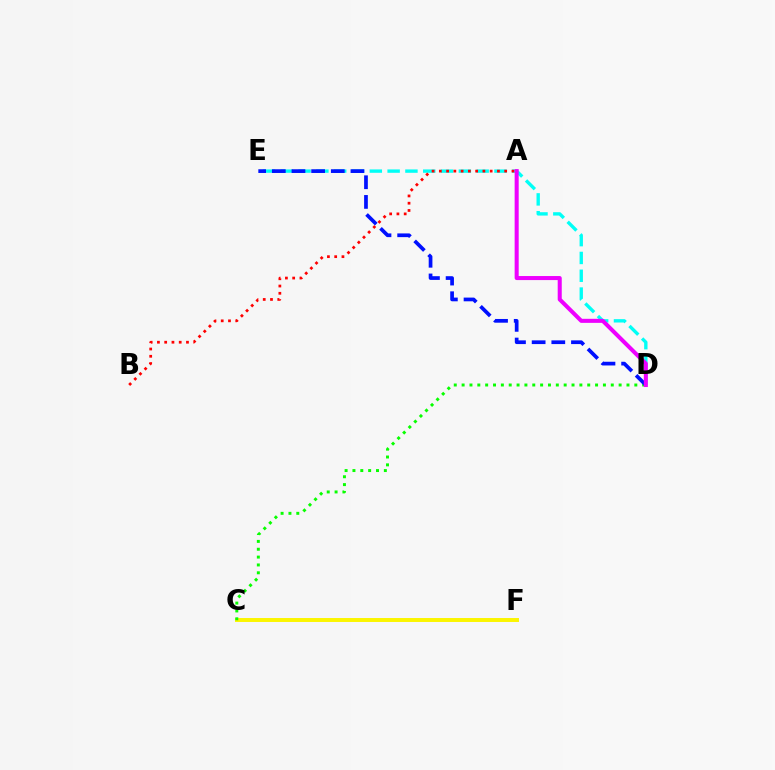{('D', 'E'): [{'color': '#00fff6', 'line_style': 'dashed', 'thickness': 2.42}, {'color': '#0010ff', 'line_style': 'dashed', 'thickness': 2.67}], ('A', 'B'): [{'color': '#ff0000', 'line_style': 'dotted', 'thickness': 1.97}], ('C', 'F'): [{'color': '#fcf500', 'line_style': 'solid', 'thickness': 2.84}], ('C', 'D'): [{'color': '#08ff00', 'line_style': 'dotted', 'thickness': 2.13}], ('A', 'D'): [{'color': '#ee00ff', 'line_style': 'solid', 'thickness': 2.91}]}